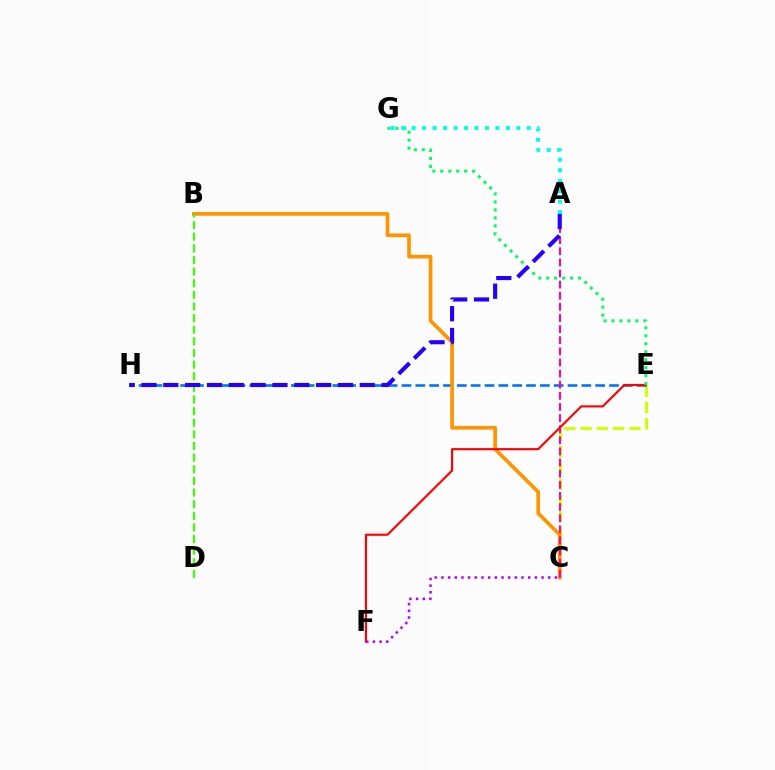{('C', 'E'): [{'color': '#d1ff00', 'line_style': 'dashed', 'thickness': 2.21}], ('E', 'H'): [{'color': '#0074ff', 'line_style': 'dashed', 'thickness': 1.88}], ('B', 'C'): [{'color': '#ff9400', 'line_style': 'solid', 'thickness': 2.65}], ('A', 'C'): [{'color': '#ff00ac', 'line_style': 'dashed', 'thickness': 1.51}], ('E', 'F'): [{'color': '#ff0000', 'line_style': 'solid', 'thickness': 1.54}], ('C', 'F'): [{'color': '#b900ff', 'line_style': 'dotted', 'thickness': 1.81}], ('E', 'G'): [{'color': '#00ff5c', 'line_style': 'dotted', 'thickness': 2.16}], ('A', 'G'): [{'color': '#00fff6', 'line_style': 'dotted', 'thickness': 2.85}], ('B', 'D'): [{'color': '#3dff00', 'line_style': 'dashed', 'thickness': 1.58}], ('A', 'H'): [{'color': '#2500ff', 'line_style': 'dashed', 'thickness': 2.97}]}